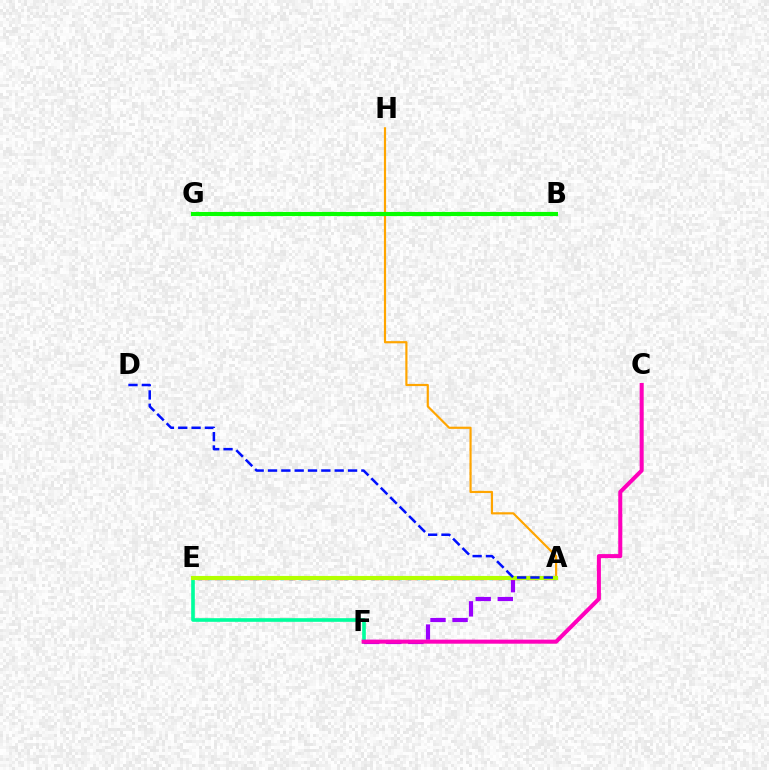{('A', 'E'): [{'color': '#00b5ff', 'line_style': 'dotted', 'thickness': 2.47}, {'color': '#ff0000', 'line_style': 'dashed', 'thickness': 2.36}, {'color': '#b3ff00', 'line_style': 'solid', 'thickness': 2.96}], ('E', 'F'): [{'color': '#00ff9d', 'line_style': 'solid', 'thickness': 2.62}], ('A', 'F'): [{'color': '#9b00ff', 'line_style': 'dashed', 'thickness': 3.0}], ('C', 'F'): [{'color': '#ff00bd', 'line_style': 'solid', 'thickness': 2.9}], ('A', 'H'): [{'color': '#ffa500', 'line_style': 'solid', 'thickness': 1.57}], ('A', 'D'): [{'color': '#0010ff', 'line_style': 'dashed', 'thickness': 1.81}], ('B', 'G'): [{'color': '#08ff00', 'line_style': 'solid', 'thickness': 2.97}]}